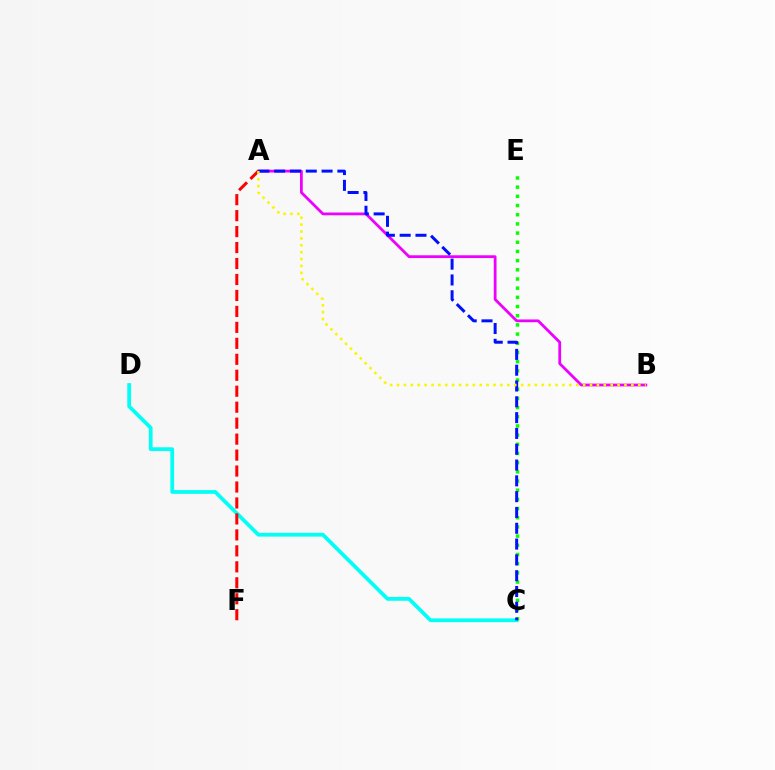{('C', 'D'): [{'color': '#00fff6', 'line_style': 'solid', 'thickness': 2.7}], ('C', 'E'): [{'color': '#08ff00', 'line_style': 'dotted', 'thickness': 2.49}], ('A', 'B'): [{'color': '#ee00ff', 'line_style': 'solid', 'thickness': 2.0}, {'color': '#fcf500', 'line_style': 'dotted', 'thickness': 1.87}], ('A', 'F'): [{'color': '#ff0000', 'line_style': 'dashed', 'thickness': 2.17}], ('A', 'C'): [{'color': '#0010ff', 'line_style': 'dashed', 'thickness': 2.15}]}